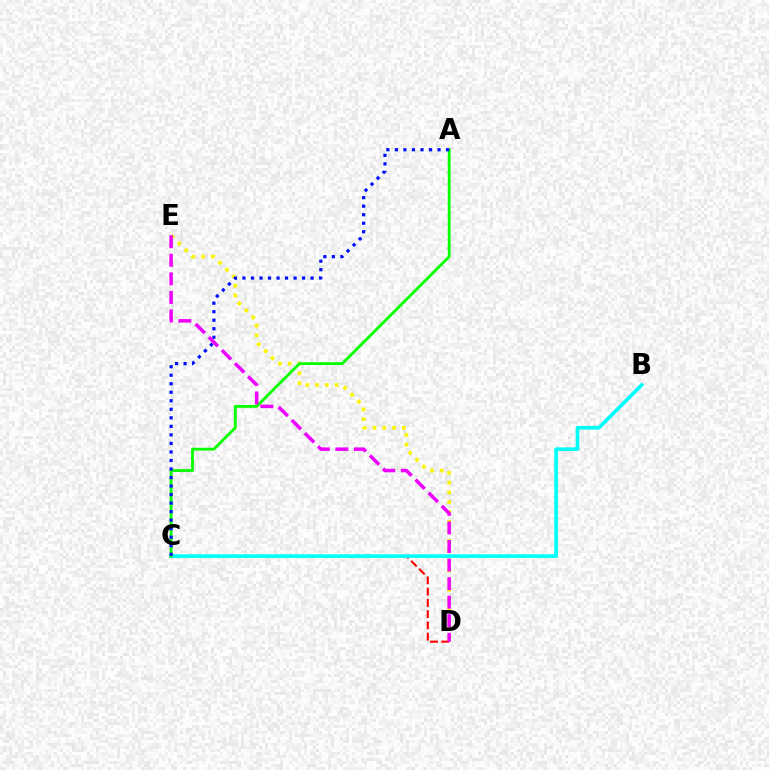{('C', 'D'): [{'color': '#ff0000', 'line_style': 'dashed', 'thickness': 1.53}], ('D', 'E'): [{'color': '#fcf500', 'line_style': 'dotted', 'thickness': 2.65}, {'color': '#ee00ff', 'line_style': 'dashed', 'thickness': 2.52}], ('B', 'C'): [{'color': '#00fff6', 'line_style': 'solid', 'thickness': 2.62}], ('A', 'C'): [{'color': '#08ff00', 'line_style': 'solid', 'thickness': 2.03}, {'color': '#0010ff', 'line_style': 'dotted', 'thickness': 2.32}]}